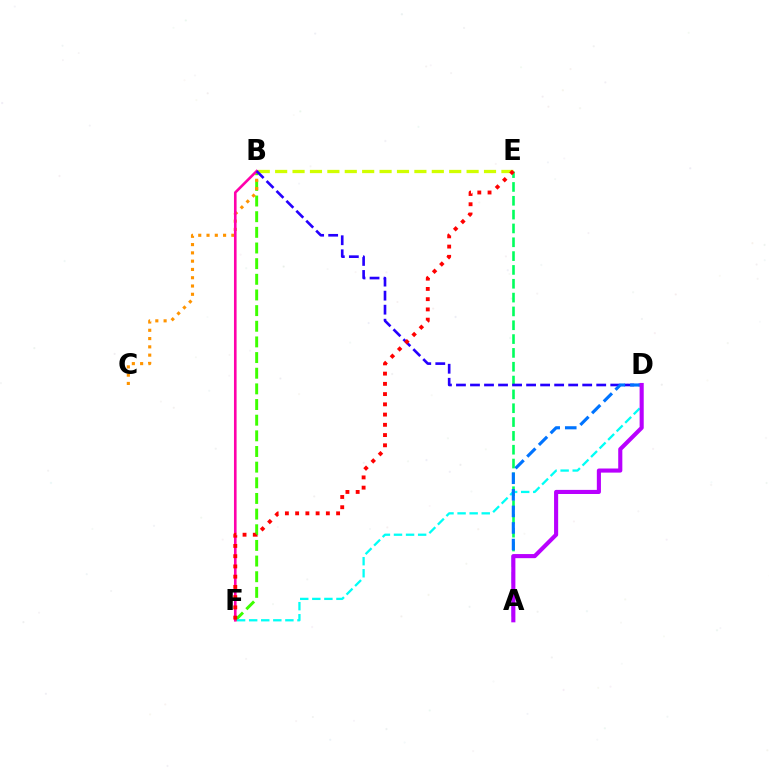{('B', 'F'): [{'color': '#3dff00', 'line_style': 'dashed', 'thickness': 2.13}, {'color': '#ff00ac', 'line_style': 'solid', 'thickness': 1.89}], ('B', 'C'): [{'color': '#ff9400', 'line_style': 'dotted', 'thickness': 2.25}], ('B', 'E'): [{'color': '#d1ff00', 'line_style': 'dashed', 'thickness': 2.36}], ('D', 'F'): [{'color': '#00fff6', 'line_style': 'dashed', 'thickness': 1.64}], ('A', 'E'): [{'color': '#00ff5c', 'line_style': 'dashed', 'thickness': 1.88}], ('B', 'D'): [{'color': '#2500ff', 'line_style': 'dashed', 'thickness': 1.91}], ('A', 'D'): [{'color': '#0074ff', 'line_style': 'dashed', 'thickness': 2.25}, {'color': '#b900ff', 'line_style': 'solid', 'thickness': 2.96}], ('E', 'F'): [{'color': '#ff0000', 'line_style': 'dotted', 'thickness': 2.78}]}